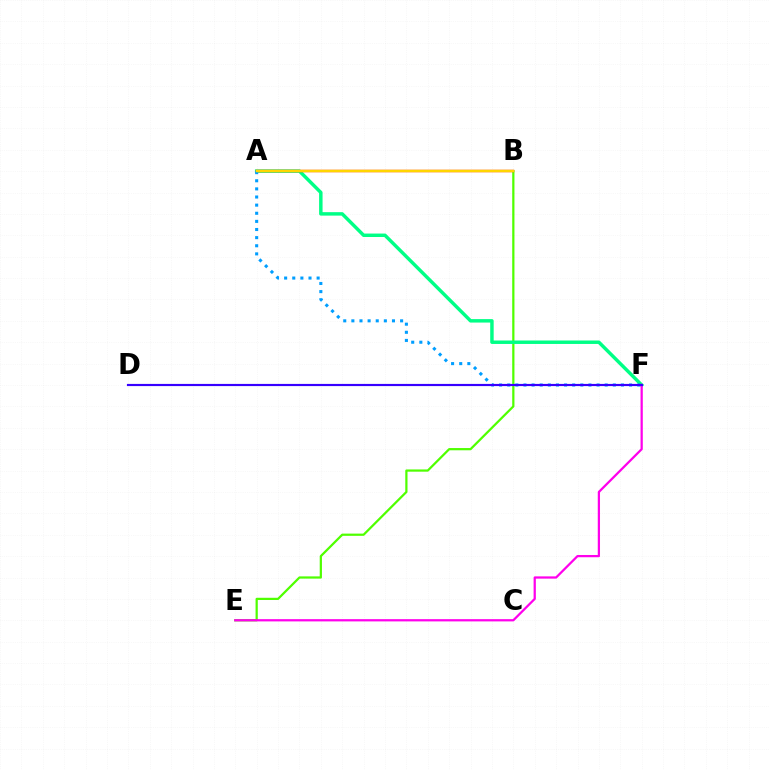{('B', 'E'): [{'color': '#4fff00', 'line_style': 'solid', 'thickness': 1.61}], ('A', 'F'): [{'color': '#00ff86', 'line_style': 'solid', 'thickness': 2.49}, {'color': '#009eff', 'line_style': 'dotted', 'thickness': 2.21}], ('A', 'B'): [{'color': '#ff0000', 'line_style': 'solid', 'thickness': 1.68}, {'color': '#ffd500', 'line_style': 'solid', 'thickness': 1.79}], ('E', 'F'): [{'color': '#ff00ed', 'line_style': 'solid', 'thickness': 1.62}], ('D', 'F'): [{'color': '#3700ff', 'line_style': 'solid', 'thickness': 1.56}]}